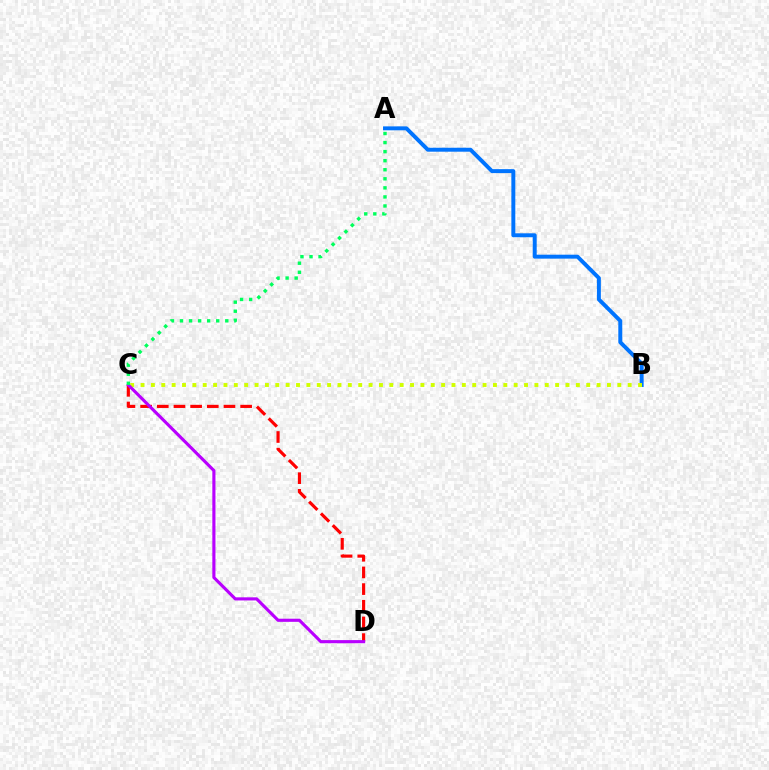{('C', 'D'): [{'color': '#ff0000', 'line_style': 'dashed', 'thickness': 2.26}, {'color': '#b900ff', 'line_style': 'solid', 'thickness': 2.25}], ('A', 'B'): [{'color': '#0074ff', 'line_style': 'solid', 'thickness': 2.84}], ('B', 'C'): [{'color': '#d1ff00', 'line_style': 'dotted', 'thickness': 2.82}], ('A', 'C'): [{'color': '#00ff5c', 'line_style': 'dotted', 'thickness': 2.46}]}